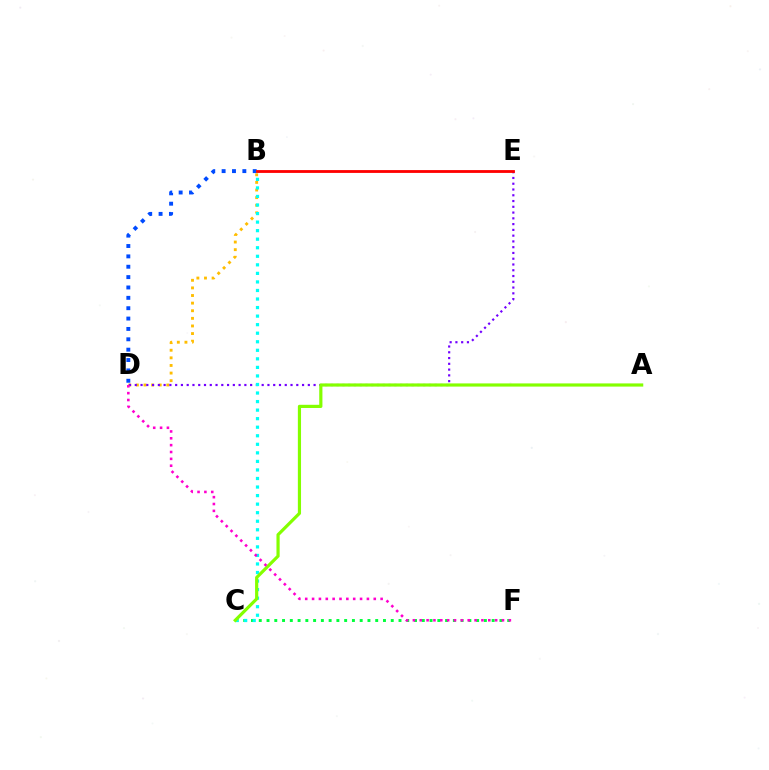{('B', 'D'): [{'color': '#ffbd00', 'line_style': 'dotted', 'thickness': 2.07}, {'color': '#004bff', 'line_style': 'dotted', 'thickness': 2.82}], ('C', 'F'): [{'color': '#00ff39', 'line_style': 'dotted', 'thickness': 2.11}], ('D', 'E'): [{'color': '#7200ff', 'line_style': 'dotted', 'thickness': 1.57}], ('B', 'C'): [{'color': '#00fff6', 'line_style': 'dotted', 'thickness': 2.32}], ('A', 'C'): [{'color': '#84ff00', 'line_style': 'solid', 'thickness': 2.29}], ('D', 'F'): [{'color': '#ff00cf', 'line_style': 'dotted', 'thickness': 1.86}], ('B', 'E'): [{'color': '#ff0000', 'line_style': 'solid', 'thickness': 2.03}]}